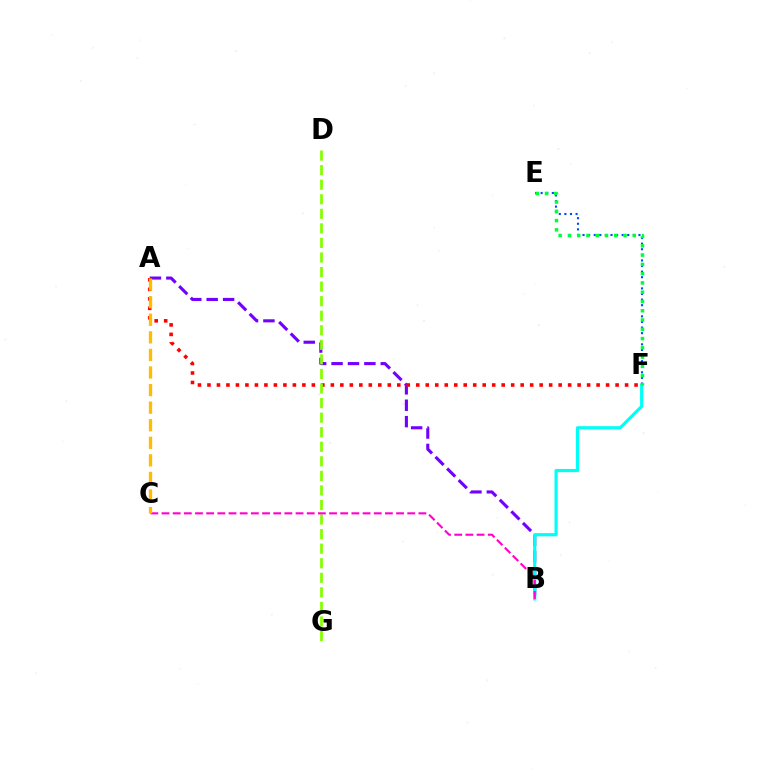{('A', 'B'): [{'color': '#7200ff', 'line_style': 'dashed', 'thickness': 2.23}], ('E', 'F'): [{'color': '#004bff', 'line_style': 'dotted', 'thickness': 1.52}, {'color': '#00ff39', 'line_style': 'dotted', 'thickness': 2.52}], ('A', 'F'): [{'color': '#ff0000', 'line_style': 'dotted', 'thickness': 2.58}], ('D', 'G'): [{'color': '#84ff00', 'line_style': 'dashed', 'thickness': 1.98}], ('B', 'F'): [{'color': '#00fff6', 'line_style': 'solid', 'thickness': 2.3}], ('B', 'C'): [{'color': '#ff00cf', 'line_style': 'dashed', 'thickness': 1.52}], ('A', 'C'): [{'color': '#ffbd00', 'line_style': 'dashed', 'thickness': 2.39}]}